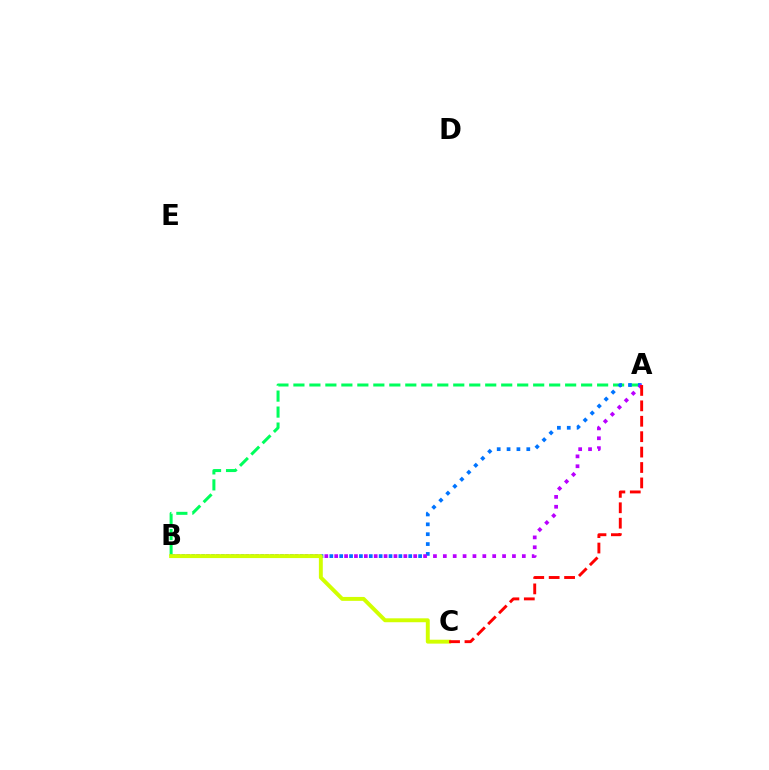{('A', 'B'): [{'color': '#00ff5c', 'line_style': 'dashed', 'thickness': 2.17}, {'color': '#0074ff', 'line_style': 'dotted', 'thickness': 2.68}, {'color': '#b900ff', 'line_style': 'dotted', 'thickness': 2.68}], ('B', 'C'): [{'color': '#d1ff00', 'line_style': 'solid', 'thickness': 2.82}], ('A', 'C'): [{'color': '#ff0000', 'line_style': 'dashed', 'thickness': 2.09}]}